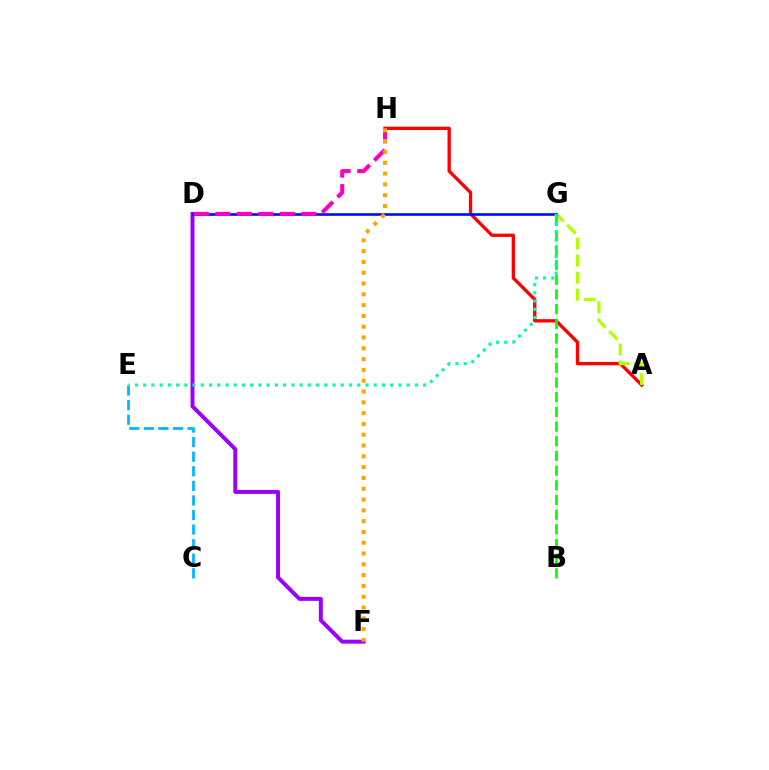{('A', 'H'): [{'color': '#ff0000', 'line_style': 'solid', 'thickness': 2.39}], ('C', 'E'): [{'color': '#00b5ff', 'line_style': 'dashed', 'thickness': 1.98}], ('D', 'F'): [{'color': '#9b00ff', 'line_style': 'solid', 'thickness': 2.85}], ('A', 'G'): [{'color': '#b3ff00', 'line_style': 'dashed', 'thickness': 2.31}], ('B', 'G'): [{'color': '#08ff00', 'line_style': 'dashed', 'thickness': 1.99}], ('D', 'G'): [{'color': '#0010ff', 'line_style': 'solid', 'thickness': 1.92}], ('E', 'G'): [{'color': '#00ff9d', 'line_style': 'dotted', 'thickness': 2.24}], ('D', 'H'): [{'color': '#ff00bd', 'line_style': 'dashed', 'thickness': 2.92}], ('F', 'H'): [{'color': '#ffa500', 'line_style': 'dotted', 'thickness': 2.93}]}